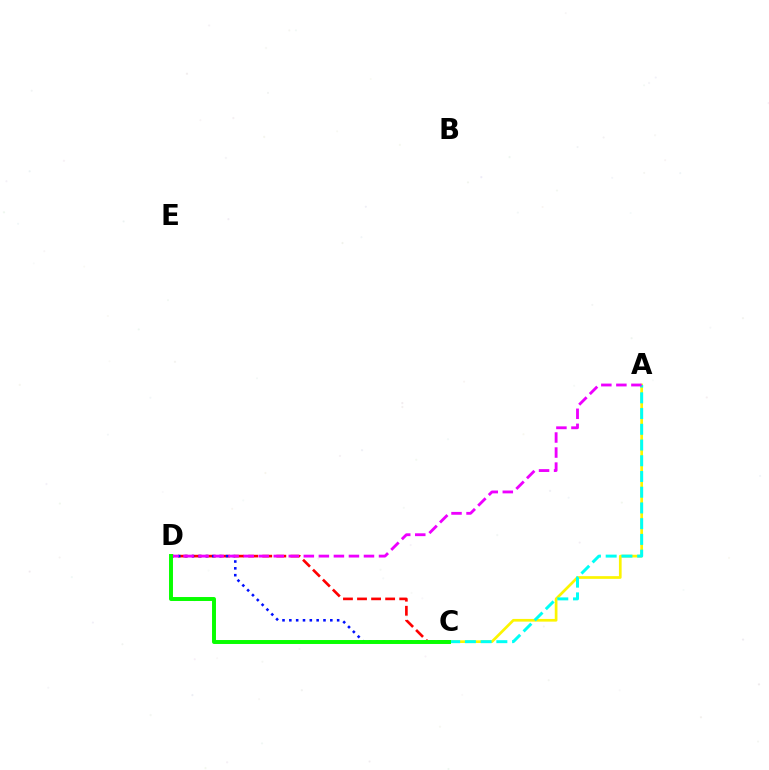{('A', 'C'): [{'color': '#fcf500', 'line_style': 'solid', 'thickness': 1.94}, {'color': '#00fff6', 'line_style': 'dashed', 'thickness': 2.14}], ('C', 'D'): [{'color': '#ff0000', 'line_style': 'dashed', 'thickness': 1.91}, {'color': '#0010ff', 'line_style': 'dotted', 'thickness': 1.86}, {'color': '#08ff00', 'line_style': 'solid', 'thickness': 2.84}], ('A', 'D'): [{'color': '#ee00ff', 'line_style': 'dashed', 'thickness': 2.04}]}